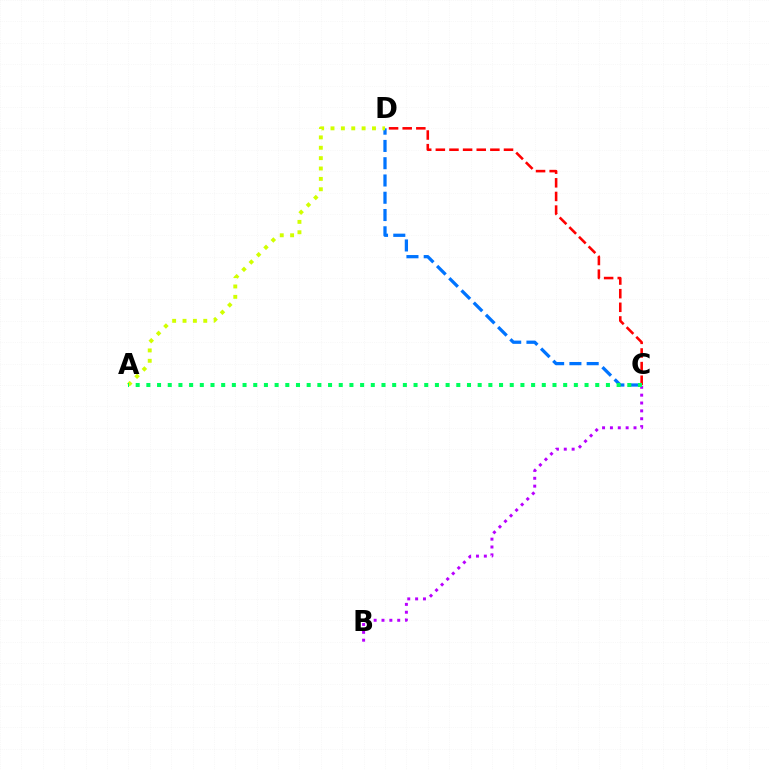{('B', 'C'): [{'color': '#b900ff', 'line_style': 'dotted', 'thickness': 2.14}], ('C', 'D'): [{'color': '#0074ff', 'line_style': 'dashed', 'thickness': 2.35}, {'color': '#ff0000', 'line_style': 'dashed', 'thickness': 1.85}], ('A', 'D'): [{'color': '#d1ff00', 'line_style': 'dotted', 'thickness': 2.82}], ('A', 'C'): [{'color': '#00ff5c', 'line_style': 'dotted', 'thickness': 2.9}]}